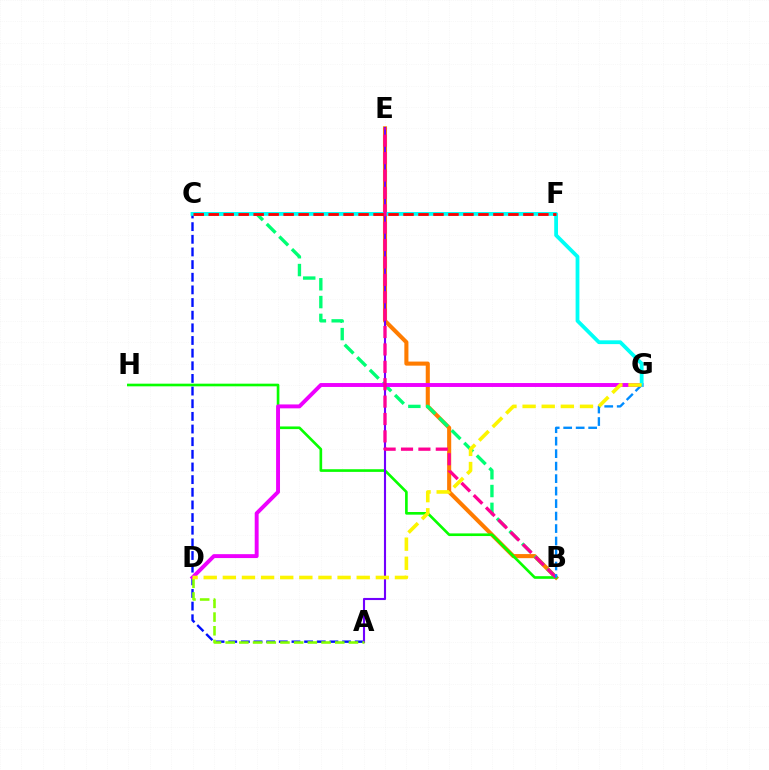{('B', 'E'): [{'color': '#ff7c00', 'line_style': 'solid', 'thickness': 2.94}, {'color': '#ff0094', 'line_style': 'dashed', 'thickness': 2.36}], ('B', 'H'): [{'color': '#08ff00', 'line_style': 'solid', 'thickness': 1.91}], ('B', 'C'): [{'color': '#00ff74', 'line_style': 'dashed', 'thickness': 2.42}], ('A', 'C'): [{'color': '#0010ff', 'line_style': 'dashed', 'thickness': 1.72}], ('D', 'G'): [{'color': '#ee00ff', 'line_style': 'solid', 'thickness': 2.82}, {'color': '#fcf500', 'line_style': 'dashed', 'thickness': 2.6}], ('A', 'E'): [{'color': '#7200ff', 'line_style': 'solid', 'thickness': 1.53}], ('A', 'D'): [{'color': '#84ff00', 'line_style': 'dashed', 'thickness': 1.86}], ('C', 'G'): [{'color': '#00fff6', 'line_style': 'solid', 'thickness': 2.72}], ('B', 'G'): [{'color': '#008cff', 'line_style': 'dashed', 'thickness': 1.7}], ('C', 'F'): [{'color': '#ff0000', 'line_style': 'dashed', 'thickness': 2.04}]}